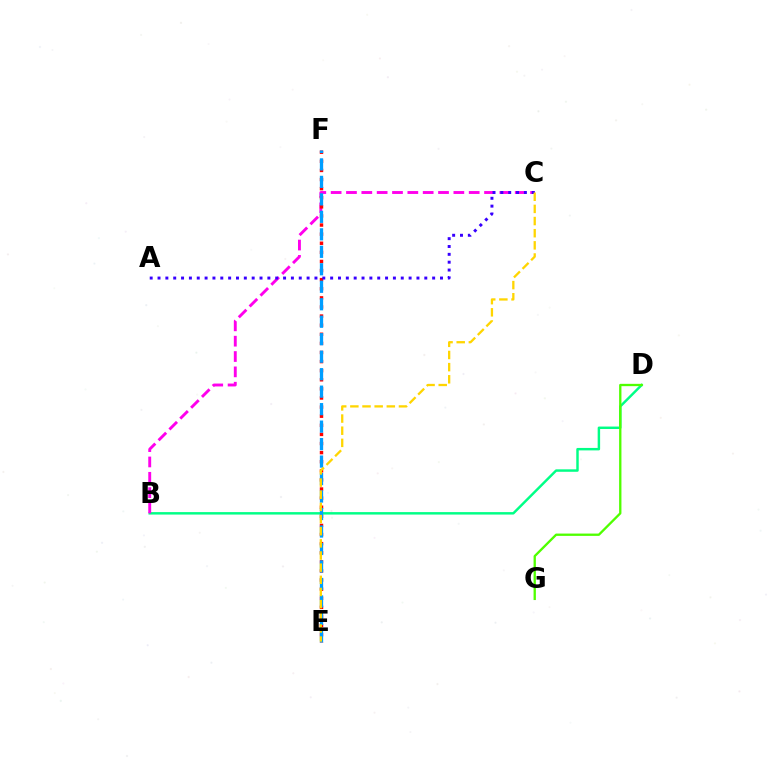{('B', 'D'): [{'color': '#00ff86', 'line_style': 'solid', 'thickness': 1.77}], ('B', 'C'): [{'color': '#ff00ed', 'line_style': 'dashed', 'thickness': 2.08}], ('E', 'F'): [{'color': '#ff0000', 'line_style': 'dotted', 'thickness': 2.47}, {'color': '#009eff', 'line_style': 'dashed', 'thickness': 2.37}], ('A', 'C'): [{'color': '#3700ff', 'line_style': 'dotted', 'thickness': 2.13}], ('D', 'G'): [{'color': '#4fff00', 'line_style': 'solid', 'thickness': 1.67}], ('C', 'E'): [{'color': '#ffd500', 'line_style': 'dashed', 'thickness': 1.65}]}